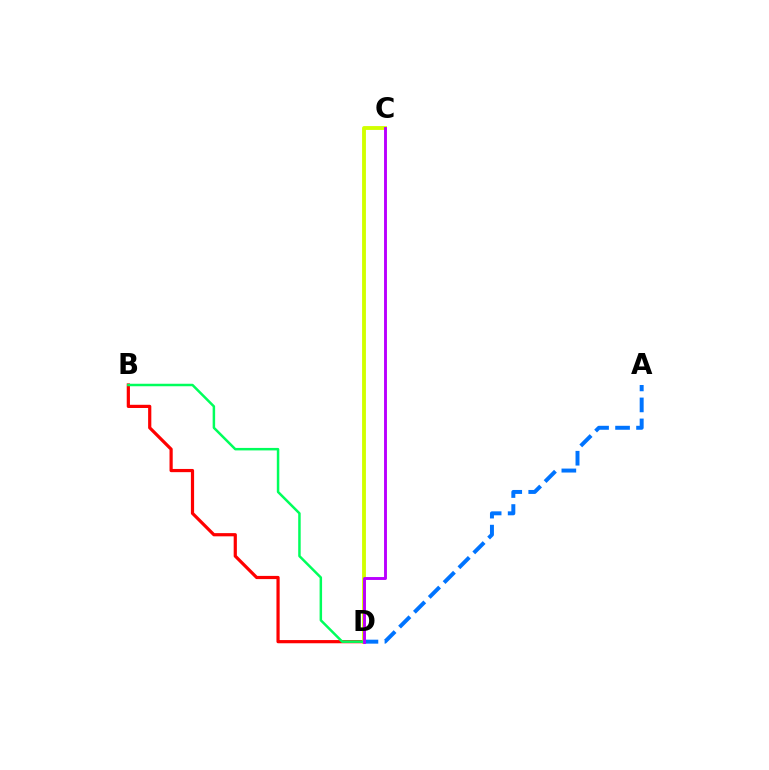{('B', 'D'): [{'color': '#ff0000', 'line_style': 'solid', 'thickness': 2.31}, {'color': '#00ff5c', 'line_style': 'solid', 'thickness': 1.79}], ('C', 'D'): [{'color': '#d1ff00', 'line_style': 'solid', 'thickness': 2.78}, {'color': '#b900ff', 'line_style': 'solid', 'thickness': 2.09}], ('A', 'D'): [{'color': '#0074ff', 'line_style': 'dashed', 'thickness': 2.85}]}